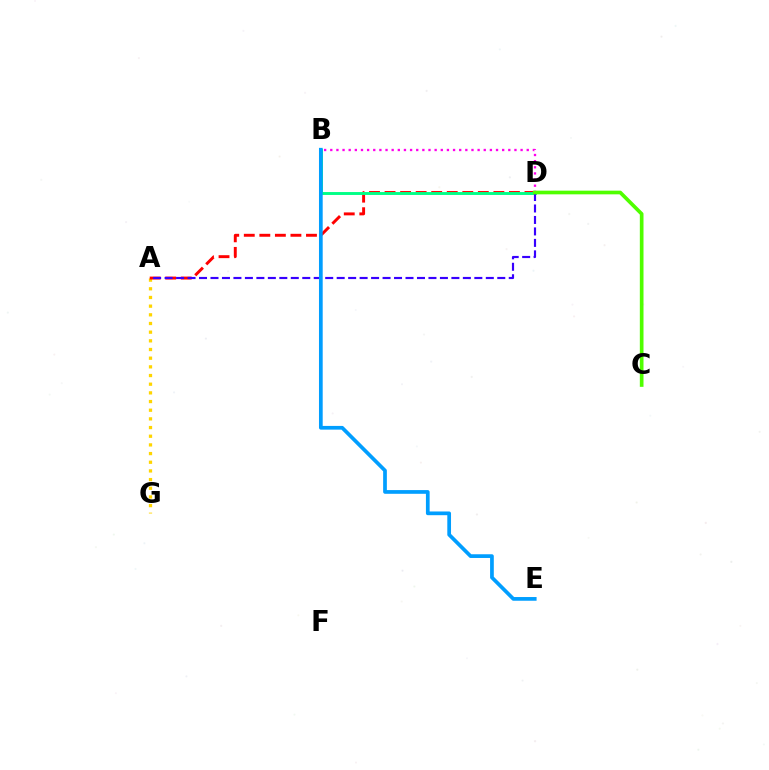{('A', 'G'): [{'color': '#ffd500', 'line_style': 'dotted', 'thickness': 2.36}], ('B', 'D'): [{'color': '#ff00ed', 'line_style': 'dotted', 'thickness': 1.67}, {'color': '#00ff86', 'line_style': 'solid', 'thickness': 2.1}], ('A', 'D'): [{'color': '#ff0000', 'line_style': 'dashed', 'thickness': 2.11}, {'color': '#3700ff', 'line_style': 'dashed', 'thickness': 1.56}], ('C', 'D'): [{'color': '#4fff00', 'line_style': 'solid', 'thickness': 2.65}], ('B', 'E'): [{'color': '#009eff', 'line_style': 'solid', 'thickness': 2.67}]}